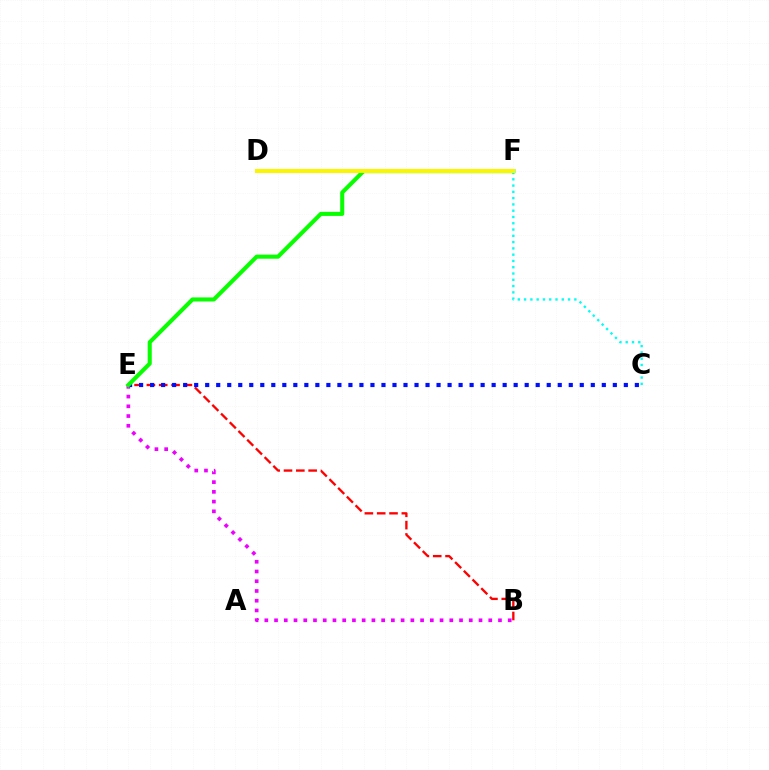{('B', 'E'): [{'color': '#ee00ff', 'line_style': 'dotted', 'thickness': 2.65}, {'color': '#ff0000', 'line_style': 'dashed', 'thickness': 1.67}], ('C', 'E'): [{'color': '#0010ff', 'line_style': 'dotted', 'thickness': 2.99}], ('C', 'F'): [{'color': '#00fff6', 'line_style': 'dotted', 'thickness': 1.71}], ('E', 'F'): [{'color': '#08ff00', 'line_style': 'solid', 'thickness': 2.93}], ('D', 'F'): [{'color': '#fcf500', 'line_style': 'solid', 'thickness': 2.89}]}